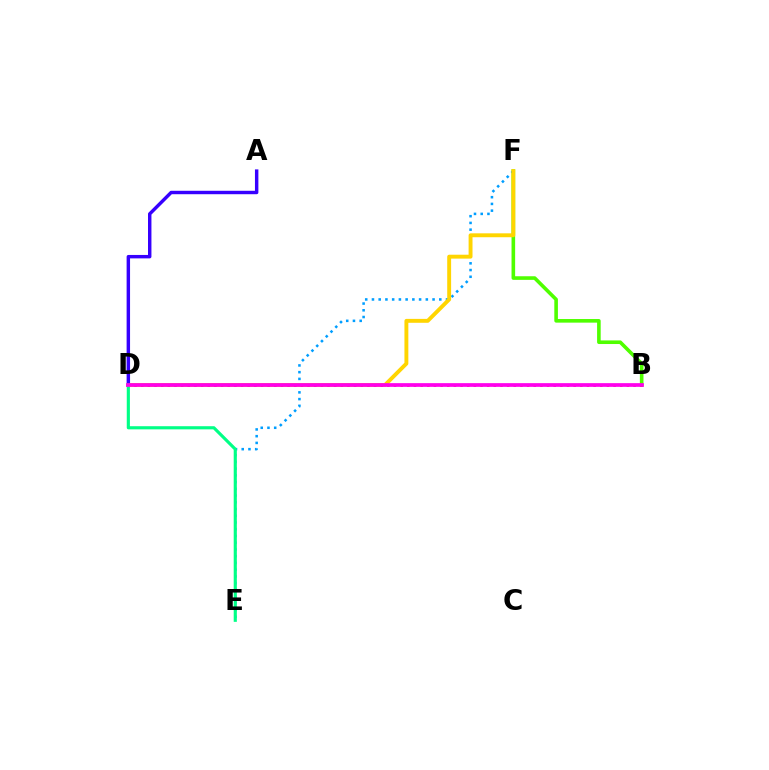{('B', 'F'): [{'color': '#4fff00', 'line_style': 'solid', 'thickness': 2.6}], ('E', 'F'): [{'color': '#009eff', 'line_style': 'dotted', 'thickness': 1.83}], ('D', 'F'): [{'color': '#ffd500', 'line_style': 'solid', 'thickness': 2.81}], ('B', 'D'): [{'color': '#ff0000', 'line_style': 'dotted', 'thickness': 1.81}, {'color': '#ff00ed', 'line_style': 'solid', 'thickness': 2.67}], ('A', 'D'): [{'color': '#3700ff', 'line_style': 'solid', 'thickness': 2.47}], ('D', 'E'): [{'color': '#00ff86', 'line_style': 'solid', 'thickness': 2.26}]}